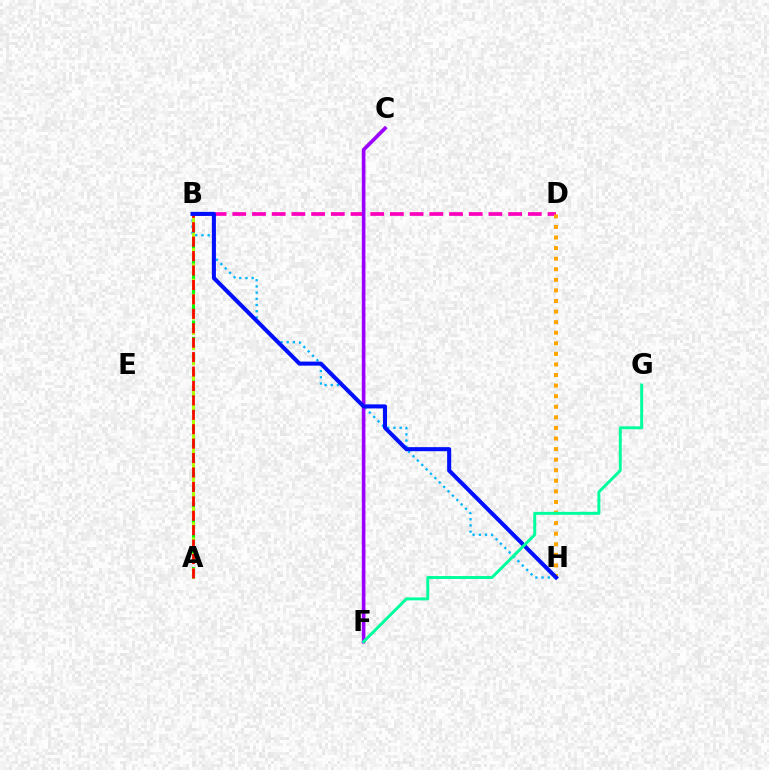{('A', 'B'): [{'color': '#08ff00', 'line_style': 'dashed', 'thickness': 2.23}, {'color': '#b3ff00', 'line_style': 'dashed', 'thickness': 2.07}, {'color': '#ff0000', 'line_style': 'dashed', 'thickness': 1.96}], ('B', 'H'): [{'color': '#00b5ff', 'line_style': 'dotted', 'thickness': 1.68}, {'color': '#0010ff', 'line_style': 'solid', 'thickness': 2.92}], ('B', 'D'): [{'color': '#ff00bd', 'line_style': 'dashed', 'thickness': 2.68}], ('D', 'H'): [{'color': '#ffa500', 'line_style': 'dotted', 'thickness': 2.87}], ('C', 'F'): [{'color': '#9b00ff', 'line_style': 'solid', 'thickness': 2.61}], ('F', 'G'): [{'color': '#00ff9d', 'line_style': 'solid', 'thickness': 2.13}]}